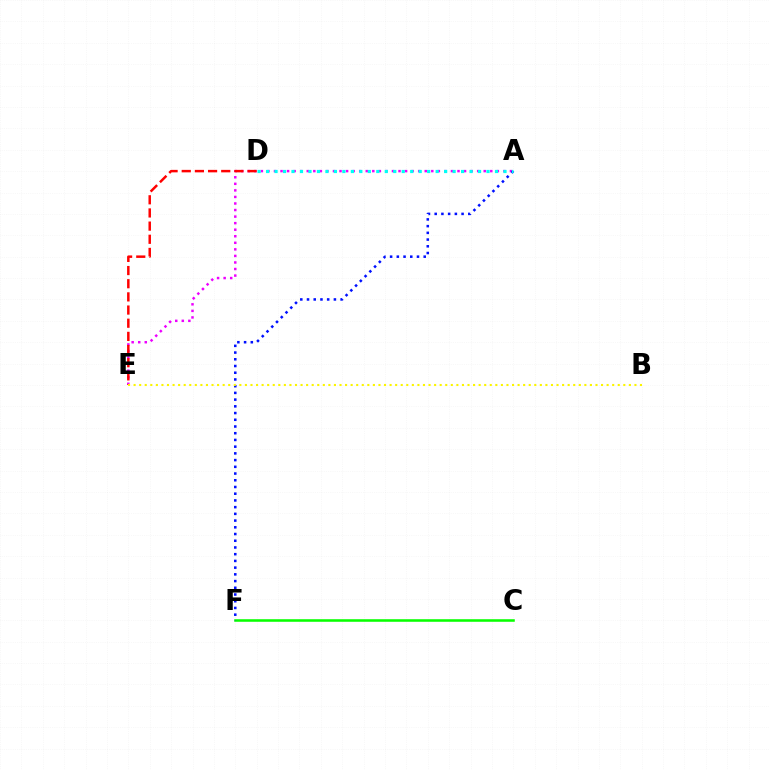{('A', 'E'): [{'color': '#ee00ff', 'line_style': 'dotted', 'thickness': 1.78}], ('C', 'F'): [{'color': '#08ff00', 'line_style': 'solid', 'thickness': 1.84}], ('A', 'F'): [{'color': '#0010ff', 'line_style': 'dotted', 'thickness': 1.83}], ('A', 'D'): [{'color': '#00fff6', 'line_style': 'dotted', 'thickness': 2.3}], ('D', 'E'): [{'color': '#ff0000', 'line_style': 'dashed', 'thickness': 1.79}], ('B', 'E'): [{'color': '#fcf500', 'line_style': 'dotted', 'thickness': 1.51}]}